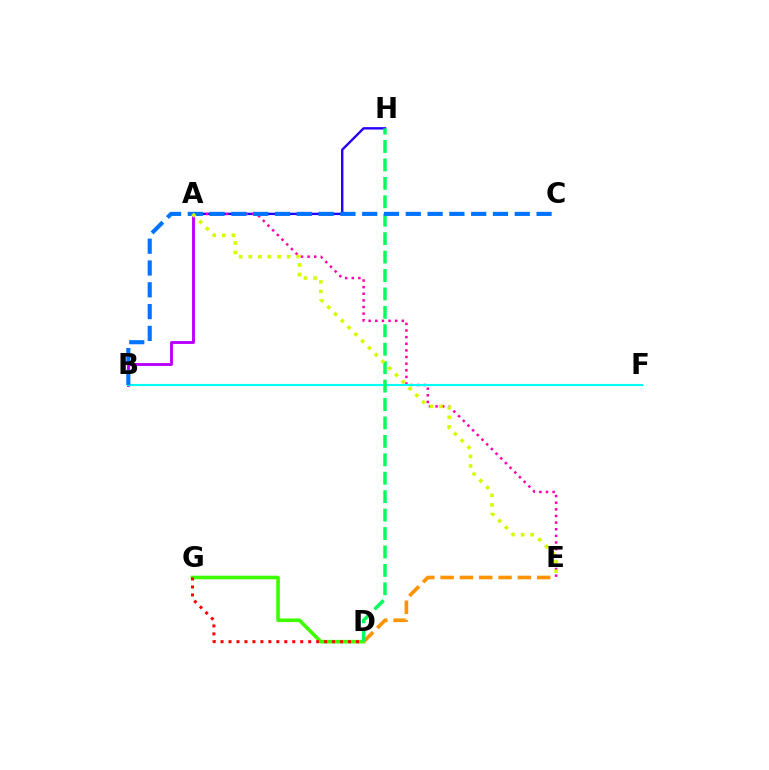{('D', 'G'): [{'color': '#3dff00', 'line_style': 'solid', 'thickness': 2.6}, {'color': '#ff0000', 'line_style': 'dotted', 'thickness': 2.16}], ('A', 'H'): [{'color': '#2500ff', 'line_style': 'solid', 'thickness': 1.72}], ('A', 'B'): [{'color': '#b900ff', 'line_style': 'solid', 'thickness': 2.08}], ('A', 'E'): [{'color': '#ff00ac', 'line_style': 'dotted', 'thickness': 1.8}, {'color': '#d1ff00', 'line_style': 'dotted', 'thickness': 2.6}], ('D', 'E'): [{'color': '#ff9400', 'line_style': 'dashed', 'thickness': 2.62}], ('B', 'F'): [{'color': '#00fff6', 'line_style': 'solid', 'thickness': 1.53}], ('D', 'H'): [{'color': '#00ff5c', 'line_style': 'dashed', 'thickness': 2.5}], ('B', 'C'): [{'color': '#0074ff', 'line_style': 'dashed', 'thickness': 2.96}]}